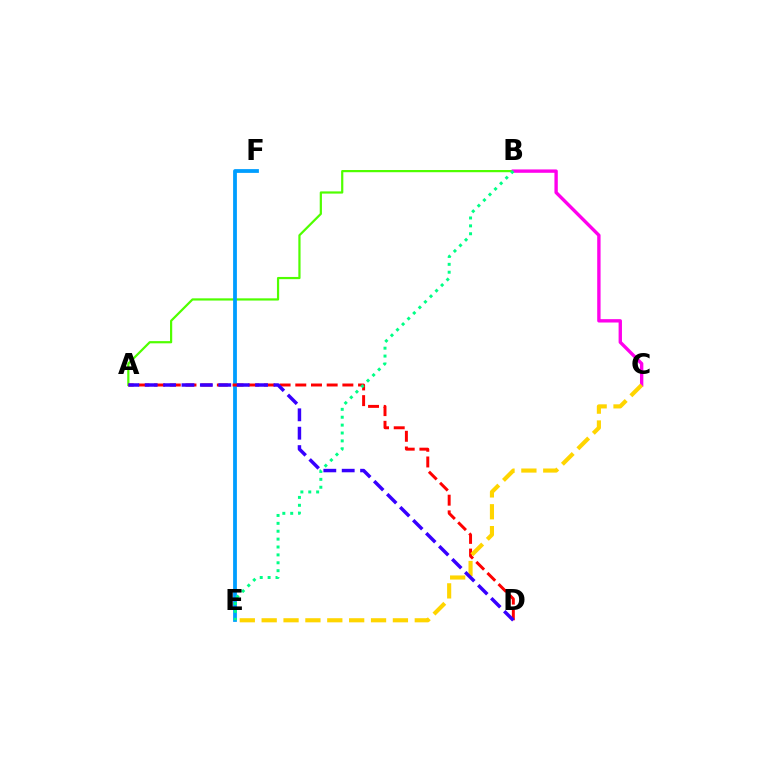{('A', 'B'): [{'color': '#4fff00', 'line_style': 'solid', 'thickness': 1.59}], ('E', 'F'): [{'color': '#009eff', 'line_style': 'solid', 'thickness': 2.72}], ('B', 'C'): [{'color': '#ff00ed', 'line_style': 'solid', 'thickness': 2.42}], ('A', 'D'): [{'color': '#ff0000', 'line_style': 'dashed', 'thickness': 2.13}, {'color': '#3700ff', 'line_style': 'dashed', 'thickness': 2.5}], ('B', 'E'): [{'color': '#00ff86', 'line_style': 'dotted', 'thickness': 2.14}], ('C', 'E'): [{'color': '#ffd500', 'line_style': 'dashed', 'thickness': 2.97}]}